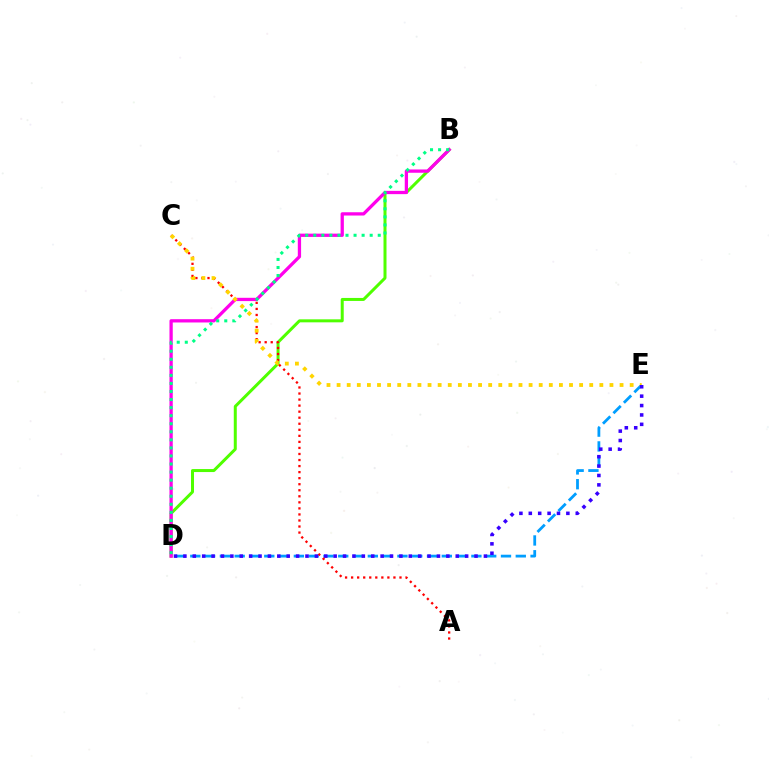{('D', 'E'): [{'color': '#009eff', 'line_style': 'dashed', 'thickness': 2.01}, {'color': '#3700ff', 'line_style': 'dotted', 'thickness': 2.55}], ('B', 'D'): [{'color': '#4fff00', 'line_style': 'solid', 'thickness': 2.16}, {'color': '#ff00ed', 'line_style': 'solid', 'thickness': 2.36}, {'color': '#00ff86', 'line_style': 'dotted', 'thickness': 2.19}], ('A', 'C'): [{'color': '#ff0000', 'line_style': 'dotted', 'thickness': 1.64}], ('C', 'E'): [{'color': '#ffd500', 'line_style': 'dotted', 'thickness': 2.75}]}